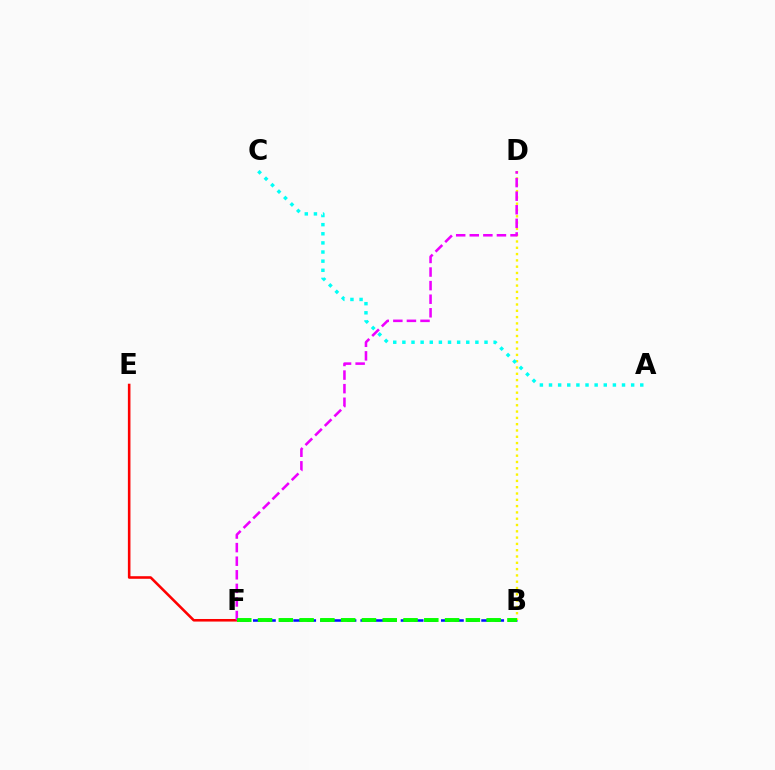{('B', 'F'): [{'color': '#0010ff', 'line_style': 'dashed', 'thickness': 1.82}, {'color': '#08ff00', 'line_style': 'dashed', 'thickness': 2.82}], ('B', 'D'): [{'color': '#fcf500', 'line_style': 'dotted', 'thickness': 1.71}], ('A', 'C'): [{'color': '#00fff6', 'line_style': 'dotted', 'thickness': 2.48}], ('E', 'F'): [{'color': '#ff0000', 'line_style': 'solid', 'thickness': 1.85}], ('D', 'F'): [{'color': '#ee00ff', 'line_style': 'dashed', 'thickness': 1.85}]}